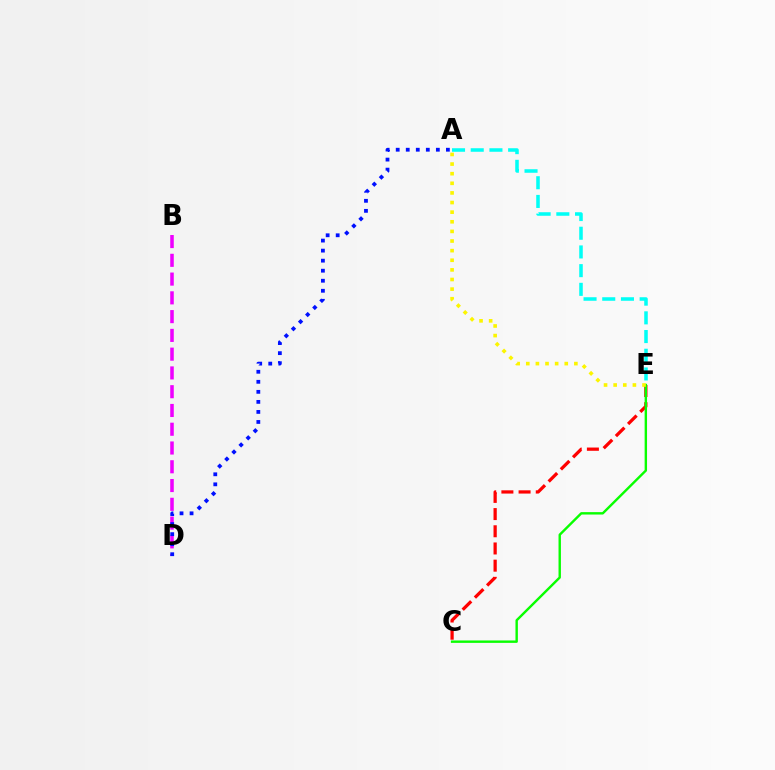{('C', 'E'): [{'color': '#ff0000', 'line_style': 'dashed', 'thickness': 2.34}, {'color': '#08ff00', 'line_style': 'solid', 'thickness': 1.73}], ('B', 'D'): [{'color': '#ee00ff', 'line_style': 'dashed', 'thickness': 2.55}], ('A', 'E'): [{'color': '#00fff6', 'line_style': 'dashed', 'thickness': 2.54}, {'color': '#fcf500', 'line_style': 'dotted', 'thickness': 2.61}], ('A', 'D'): [{'color': '#0010ff', 'line_style': 'dotted', 'thickness': 2.73}]}